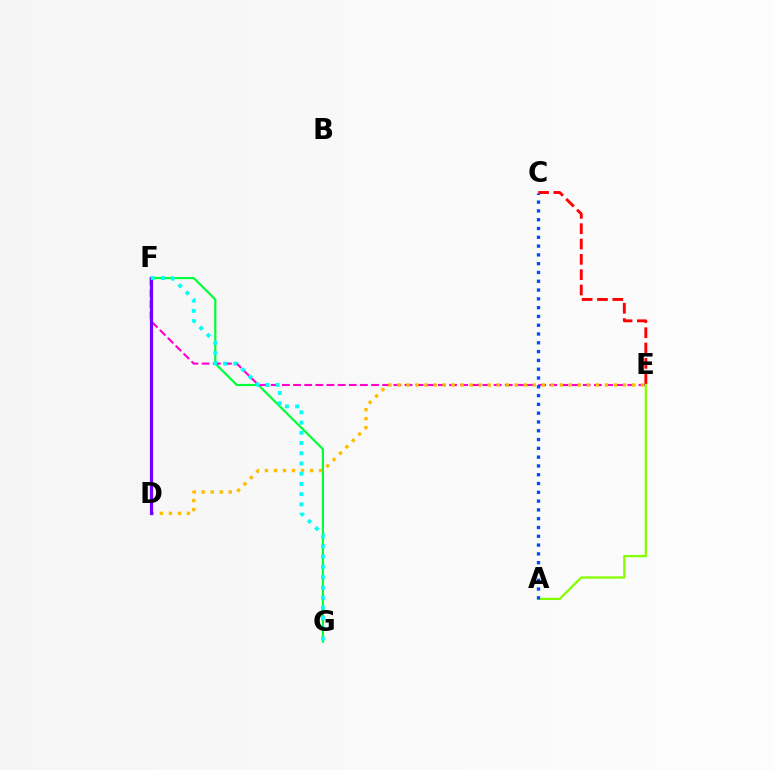{('F', 'G'): [{'color': '#00ff39', 'line_style': 'solid', 'thickness': 1.58}, {'color': '#00fff6', 'line_style': 'dotted', 'thickness': 2.78}], ('E', 'F'): [{'color': '#ff00cf', 'line_style': 'dashed', 'thickness': 1.51}], ('C', 'E'): [{'color': '#ff0000', 'line_style': 'dashed', 'thickness': 2.08}], ('D', 'E'): [{'color': '#ffbd00', 'line_style': 'dotted', 'thickness': 2.45}], ('A', 'E'): [{'color': '#84ff00', 'line_style': 'solid', 'thickness': 1.63}], ('A', 'C'): [{'color': '#004bff', 'line_style': 'dotted', 'thickness': 2.39}], ('D', 'F'): [{'color': '#7200ff', 'line_style': 'solid', 'thickness': 2.28}]}